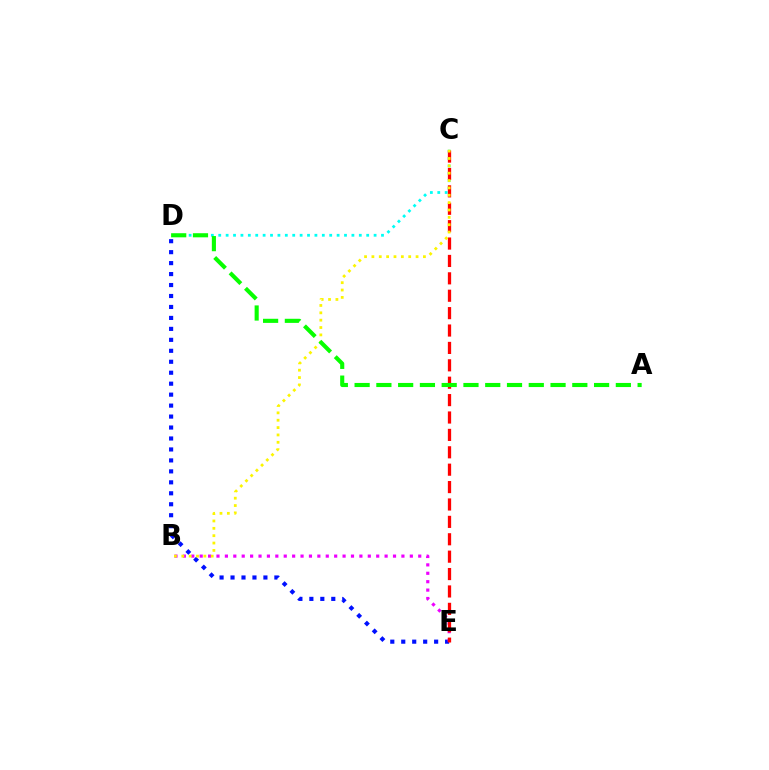{('D', 'E'): [{'color': '#0010ff', 'line_style': 'dotted', 'thickness': 2.98}], ('B', 'E'): [{'color': '#ee00ff', 'line_style': 'dotted', 'thickness': 2.28}], ('C', 'D'): [{'color': '#00fff6', 'line_style': 'dotted', 'thickness': 2.01}], ('C', 'E'): [{'color': '#ff0000', 'line_style': 'dashed', 'thickness': 2.36}], ('B', 'C'): [{'color': '#fcf500', 'line_style': 'dotted', 'thickness': 2.0}], ('A', 'D'): [{'color': '#08ff00', 'line_style': 'dashed', 'thickness': 2.96}]}